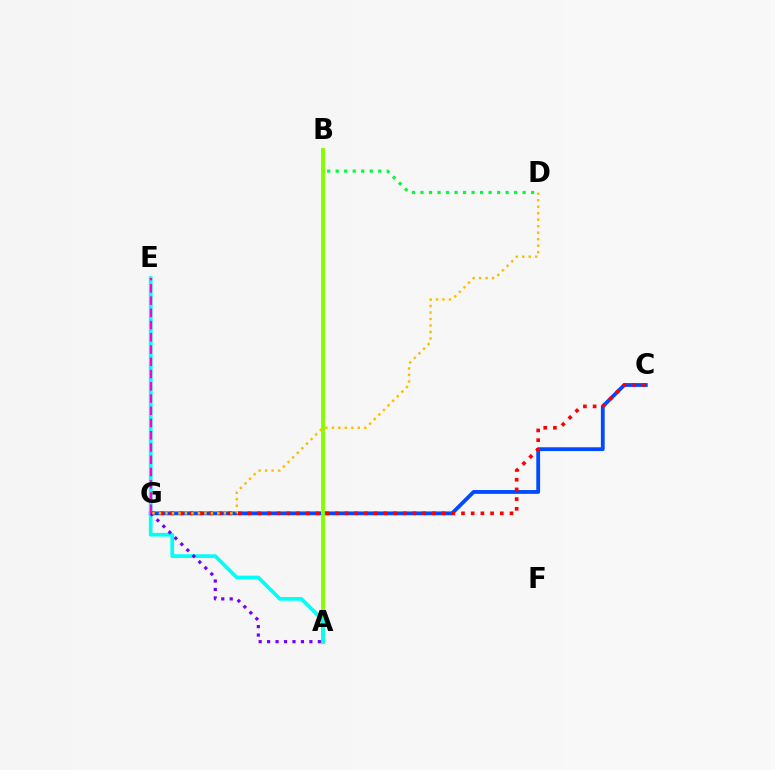{('B', 'D'): [{'color': '#00ff39', 'line_style': 'dotted', 'thickness': 2.31}], ('C', 'G'): [{'color': '#004bff', 'line_style': 'solid', 'thickness': 2.74}, {'color': '#ff0000', 'line_style': 'dotted', 'thickness': 2.64}], ('A', 'B'): [{'color': '#84ff00', 'line_style': 'solid', 'thickness': 2.79}], ('A', 'E'): [{'color': '#00fff6', 'line_style': 'solid', 'thickness': 2.67}], ('E', 'G'): [{'color': '#ff00cf', 'line_style': 'dashed', 'thickness': 1.66}], ('A', 'G'): [{'color': '#7200ff', 'line_style': 'dotted', 'thickness': 2.3}], ('D', 'G'): [{'color': '#ffbd00', 'line_style': 'dotted', 'thickness': 1.76}]}